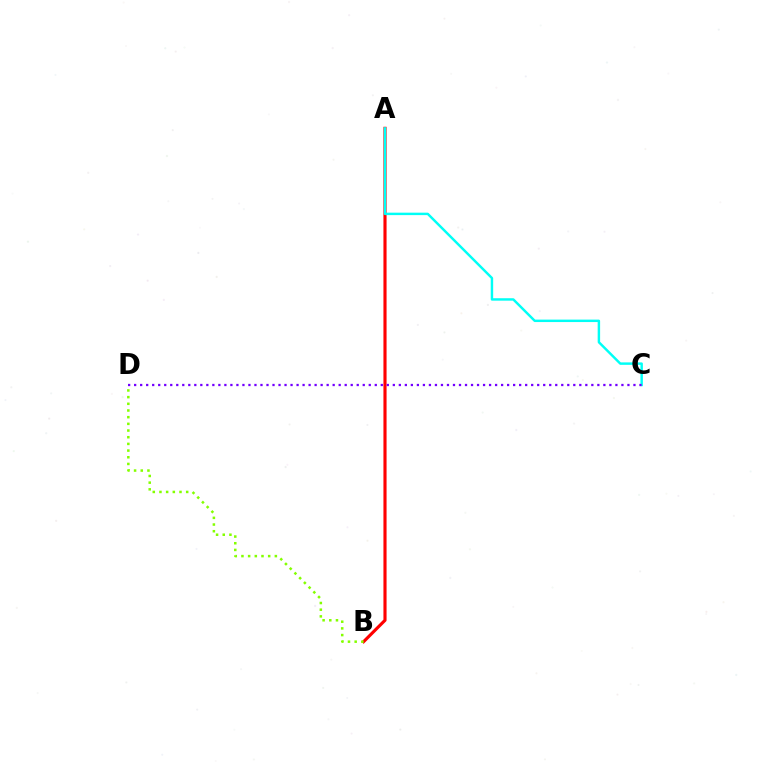{('A', 'B'): [{'color': '#ff0000', 'line_style': 'solid', 'thickness': 2.26}], ('A', 'C'): [{'color': '#00fff6', 'line_style': 'solid', 'thickness': 1.76}], ('B', 'D'): [{'color': '#84ff00', 'line_style': 'dotted', 'thickness': 1.82}], ('C', 'D'): [{'color': '#7200ff', 'line_style': 'dotted', 'thickness': 1.63}]}